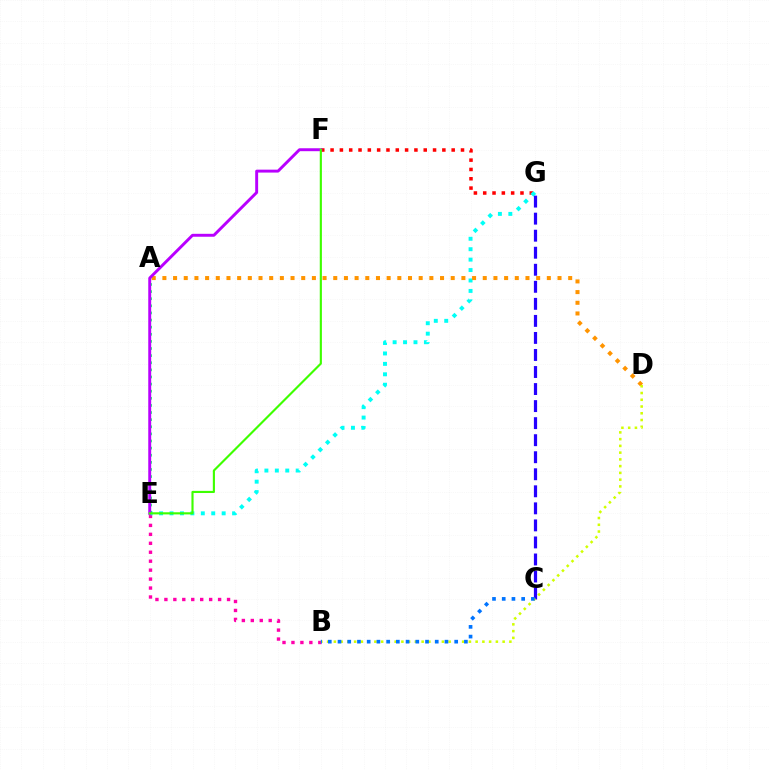{('B', 'E'): [{'color': '#ff00ac', 'line_style': 'dotted', 'thickness': 2.43}], ('F', 'G'): [{'color': '#ff0000', 'line_style': 'dotted', 'thickness': 2.53}], ('E', 'G'): [{'color': '#00fff6', 'line_style': 'dotted', 'thickness': 2.83}], ('C', 'G'): [{'color': '#2500ff', 'line_style': 'dashed', 'thickness': 2.32}], ('A', 'D'): [{'color': '#ff9400', 'line_style': 'dotted', 'thickness': 2.9}], ('B', 'D'): [{'color': '#d1ff00', 'line_style': 'dotted', 'thickness': 1.83}], ('A', 'E'): [{'color': '#00ff5c', 'line_style': 'dotted', 'thickness': 1.93}], ('B', 'C'): [{'color': '#0074ff', 'line_style': 'dotted', 'thickness': 2.64}], ('E', 'F'): [{'color': '#b900ff', 'line_style': 'solid', 'thickness': 2.11}, {'color': '#3dff00', 'line_style': 'solid', 'thickness': 1.54}]}